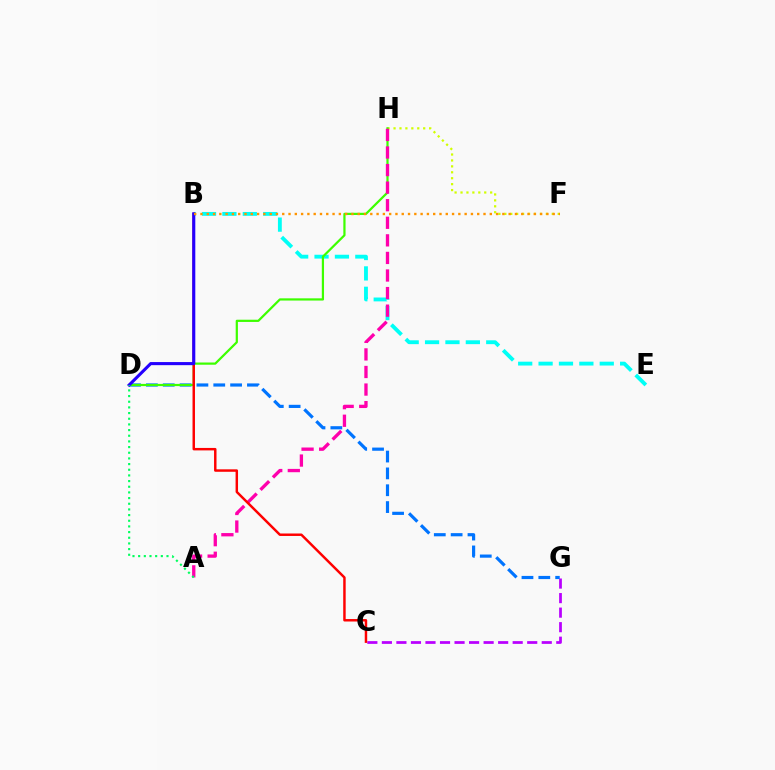{('B', 'E'): [{'color': '#00fff6', 'line_style': 'dashed', 'thickness': 2.77}], ('C', 'G'): [{'color': '#b900ff', 'line_style': 'dashed', 'thickness': 1.97}], ('F', 'H'): [{'color': '#d1ff00', 'line_style': 'dotted', 'thickness': 1.61}], ('D', 'G'): [{'color': '#0074ff', 'line_style': 'dashed', 'thickness': 2.29}], ('D', 'H'): [{'color': '#3dff00', 'line_style': 'solid', 'thickness': 1.6}], ('A', 'H'): [{'color': '#ff00ac', 'line_style': 'dashed', 'thickness': 2.39}], ('B', 'C'): [{'color': '#ff0000', 'line_style': 'solid', 'thickness': 1.77}], ('B', 'D'): [{'color': '#2500ff', 'line_style': 'solid', 'thickness': 2.23}], ('B', 'F'): [{'color': '#ff9400', 'line_style': 'dotted', 'thickness': 1.71}], ('A', 'D'): [{'color': '#00ff5c', 'line_style': 'dotted', 'thickness': 1.54}]}